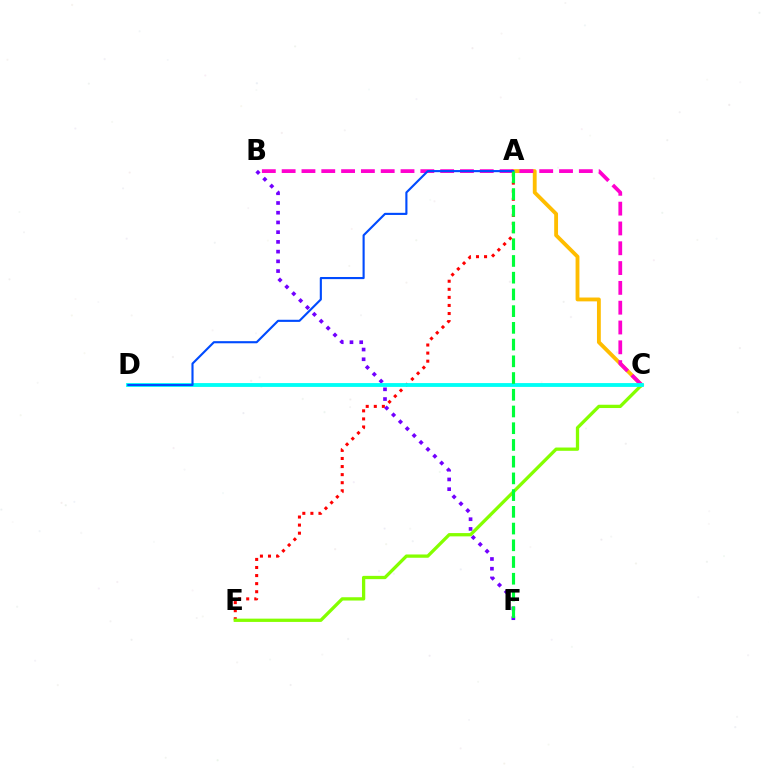{('A', 'E'): [{'color': '#ff0000', 'line_style': 'dotted', 'thickness': 2.19}], ('B', 'F'): [{'color': '#7200ff', 'line_style': 'dotted', 'thickness': 2.64}], ('A', 'C'): [{'color': '#ffbd00', 'line_style': 'solid', 'thickness': 2.77}], ('C', 'E'): [{'color': '#84ff00', 'line_style': 'solid', 'thickness': 2.37}], ('B', 'C'): [{'color': '#ff00cf', 'line_style': 'dashed', 'thickness': 2.69}], ('C', 'D'): [{'color': '#00fff6', 'line_style': 'solid', 'thickness': 2.75}], ('A', 'D'): [{'color': '#004bff', 'line_style': 'solid', 'thickness': 1.53}], ('A', 'F'): [{'color': '#00ff39', 'line_style': 'dashed', 'thickness': 2.27}]}